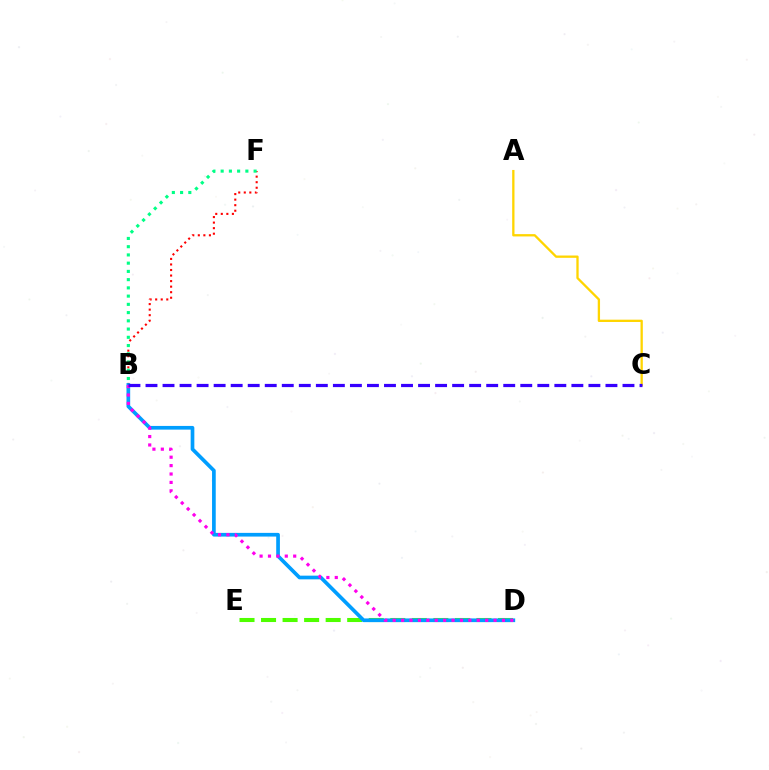{('D', 'E'): [{'color': '#4fff00', 'line_style': 'dashed', 'thickness': 2.93}], ('B', 'F'): [{'color': '#ff0000', 'line_style': 'dotted', 'thickness': 1.51}, {'color': '#00ff86', 'line_style': 'dotted', 'thickness': 2.24}], ('B', 'D'): [{'color': '#009eff', 'line_style': 'solid', 'thickness': 2.66}, {'color': '#ff00ed', 'line_style': 'dotted', 'thickness': 2.28}], ('A', 'C'): [{'color': '#ffd500', 'line_style': 'solid', 'thickness': 1.66}], ('B', 'C'): [{'color': '#3700ff', 'line_style': 'dashed', 'thickness': 2.31}]}